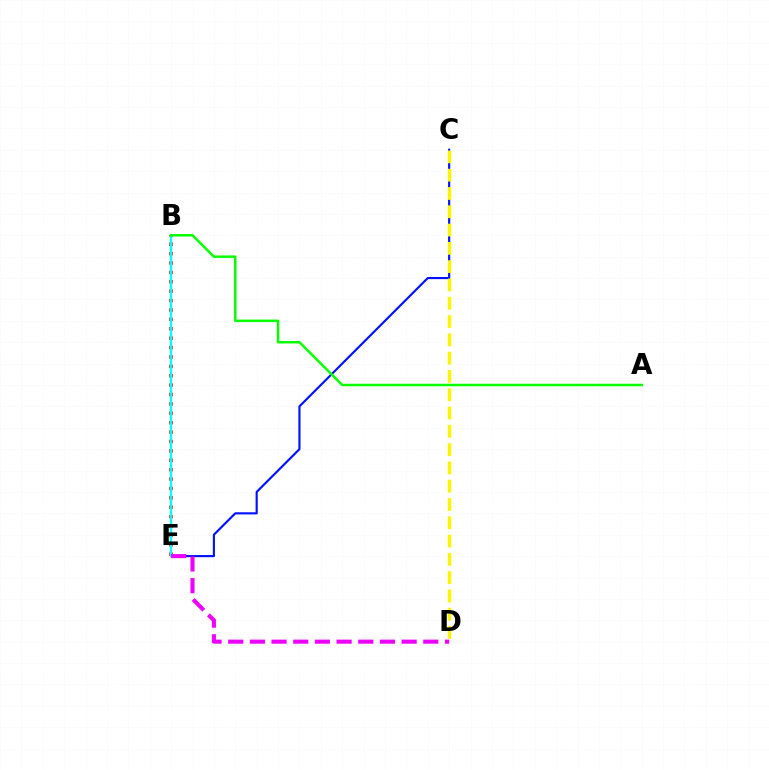{('B', 'E'): [{'color': '#ff0000', 'line_style': 'dotted', 'thickness': 2.55}, {'color': '#00fff6', 'line_style': 'solid', 'thickness': 1.66}], ('C', 'E'): [{'color': '#0010ff', 'line_style': 'solid', 'thickness': 1.54}], ('C', 'D'): [{'color': '#fcf500', 'line_style': 'dashed', 'thickness': 2.49}], ('D', 'E'): [{'color': '#ee00ff', 'line_style': 'dashed', 'thickness': 2.94}], ('A', 'B'): [{'color': '#08ff00', 'line_style': 'solid', 'thickness': 1.8}]}